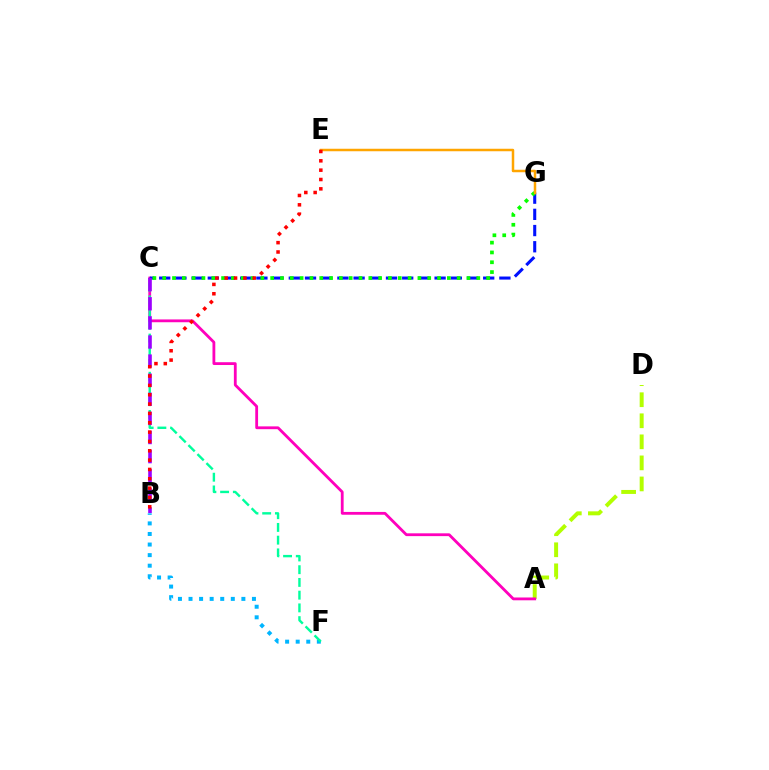{('B', 'F'): [{'color': '#00b5ff', 'line_style': 'dotted', 'thickness': 2.87}], ('A', 'D'): [{'color': '#b3ff00', 'line_style': 'dashed', 'thickness': 2.86}], ('A', 'C'): [{'color': '#ff00bd', 'line_style': 'solid', 'thickness': 2.02}], ('C', 'G'): [{'color': '#0010ff', 'line_style': 'dashed', 'thickness': 2.2}, {'color': '#08ff00', 'line_style': 'dotted', 'thickness': 2.67}], ('C', 'F'): [{'color': '#00ff9d', 'line_style': 'dashed', 'thickness': 1.73}], ('B', 'C'): [{'color': '#9b00ff', 'line_style': 'dashed', 'thickness': 2.6}], ('E', 'G'): [{'color': '#ffa500', 'line_style': 'solid', 'thickness': 1.79}], ('B', 'E'): [{'color': '#ff0000', 'line_style': 'dotted', 'thickness': 2.54}]}